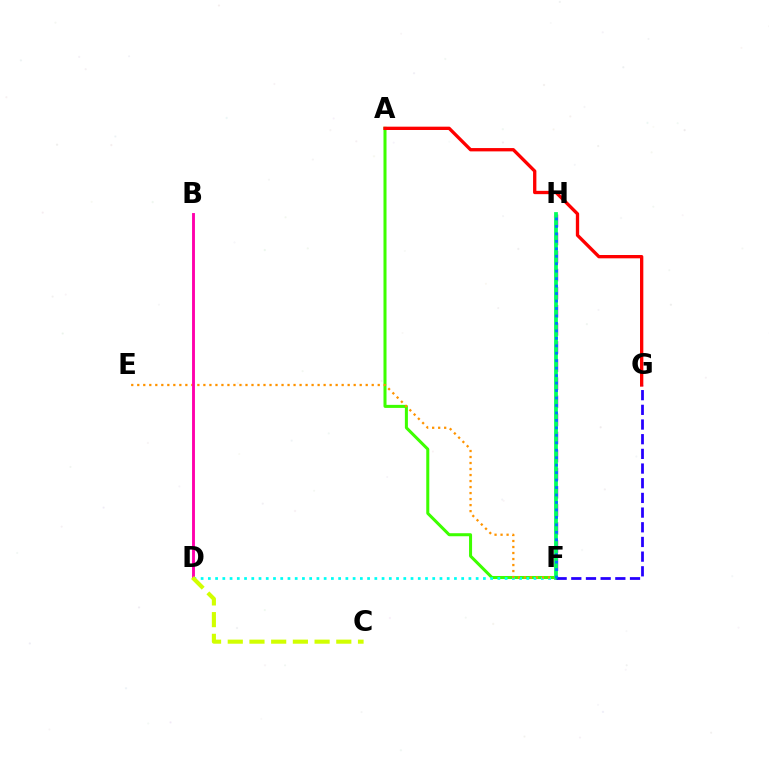{('A', 'F'): [{'color': '#3dff00', 'line_style': 'solid', 'thickness': 2.18}], ('A', 'G'): [{'color': '#ff0000', 'line_style': 'solid', 'thickness': 2.39}], ('D', 'F'): [{'color': '#00fff6', 'line_style': 'dotted', 'thickness': 1.97}], ('E', 'F'): [{'color': '#ff9400', 'line_style': 'dotted', 'thickness': 1.63}], ('F', 'H'): [{'color': '#b900ff', 'line_style': 'dashed', 'thickness': 2.46}, {'color': '#00ff5c', 'line_style': 'solid', 'thickness': 2.71}, {'color': '#0074ff', 'line_style': 'dotted', 'thickness': 2.03}], ('B', 'D'): [{'color': '#ff00ac', 'line_style': 'solid', 'thickness': 2.08}], ('C', 'D'): [{'color': '#d1ff00', 'line_style': 'dashed', 'thickness': 2.95}], ('F', 'G'): [{'color': '#2500ff', 'line_style': 'dashed', 'thickness': 1.99}]}